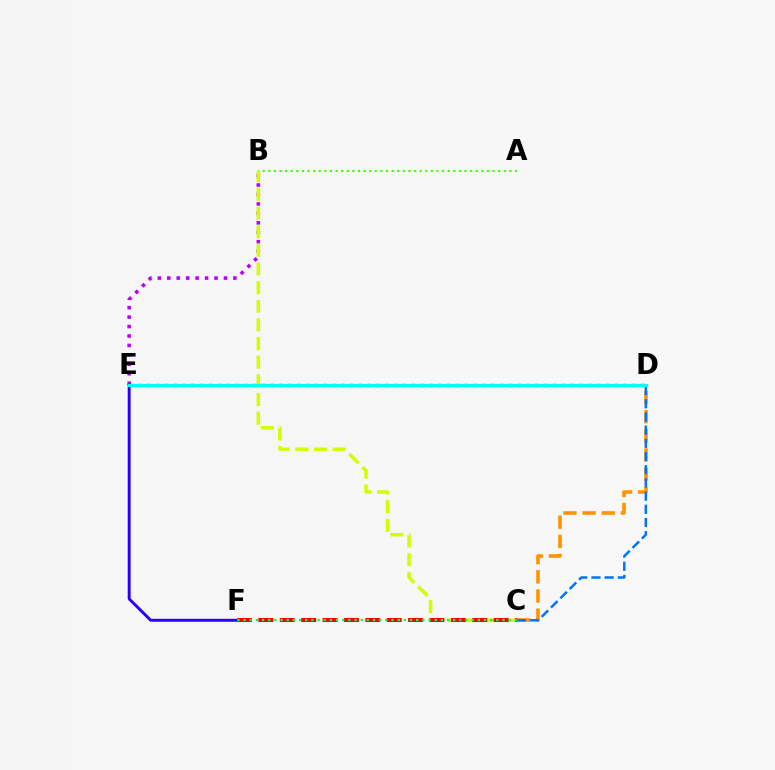{('C', 'D'): [{'color': '#ff9400', 'line_style': 'dashed', 'thickness': 2.6}, {'color': '#0074ff', 'line_style': 'dashed', 'thickness': 1.79}], ('B', 'E'): [{'color': '#b900ff', 'line_style': 'dotted', 'thickness': 2.57}], ('A', 'B'): [{'color': '#3dff00', 'line_style': 'dotted', 'thickness': 1.52}], ('E', 'F'): [{'color': '#2500ff', 'line_style': 'solid', 'thickness': 2.1}], ('D', 'E'): [{'color': '#ff00ac', 'line_style': 'dotted', 'thickness': 2.4}, {'color': '#00fff6', 'line_style': 'solid', 'thickness': 2.37}], ('B', 'C'): [{'color': '#d1ff00', 'line_style': 'dashed', 'thickness': 2.53}], ('C', 'F'): [{'color': '#ff0000', 'line_style': 'dashed', 'thickness': 2.91}, {'color': '#00ff5c', 'line_style': 'dotted', 'thickness': 1.68}]}